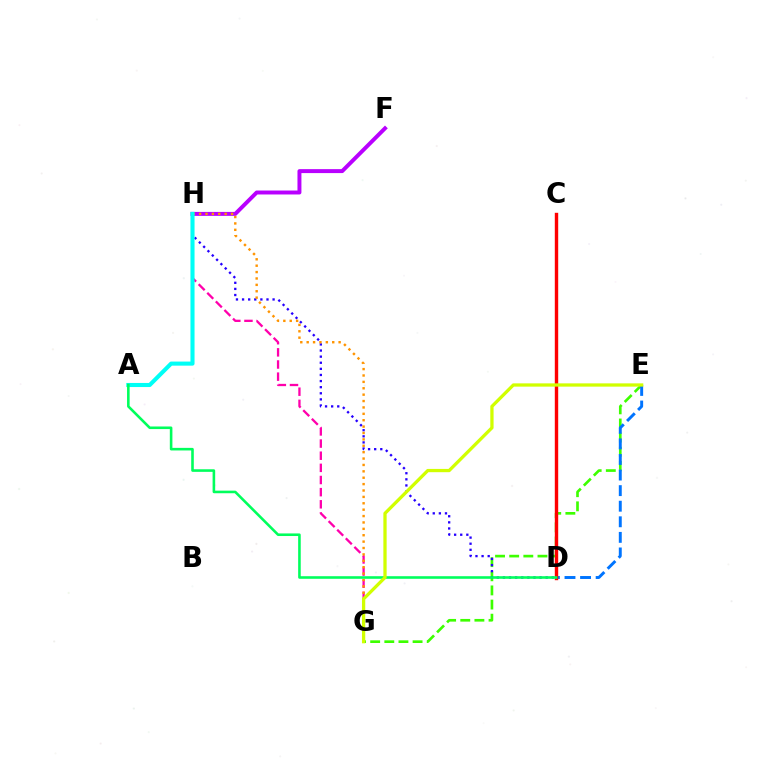{('E', 'G'): [{'color': '#3dff00', 'line_style': 'dashed', 'thickness': 1.92}, {'color': '#d1ff00', 'line_style': 'solid', 'thickness': 2.36}], ('D', 'H'): [{'color': '#2500ff', 'line_style': 'dotted', 'thickness': 1.66}], ('D', 'E'): [{'color': '#0074ff', 'line_style': 'dashed', 'thickness': 2.12}], ('G', 'H'): [{'color': '#ff00ac', 'line_style': 'dashed', 'thickness': 1.65}, {'color': '#ff9400', 'line_style': 'dotted', 'thickness': 1.74}], ('C', 'D'): [{'color': '#ff0000', 'line_style': 'solid', 'thickness': 2.45}], ('F', 'H'): [{'color': '#b900ff', 'line_style': 'solid', 'thickness': 2.84}], ('A', 'H'): [{'color': '#00fff6', 'line_style': 'solid', 'thickness': 2.94}], ('A', 'D'): [{'color': '#00ff5c', 'line_style': 'solid', 'thickness': 1.86}]}